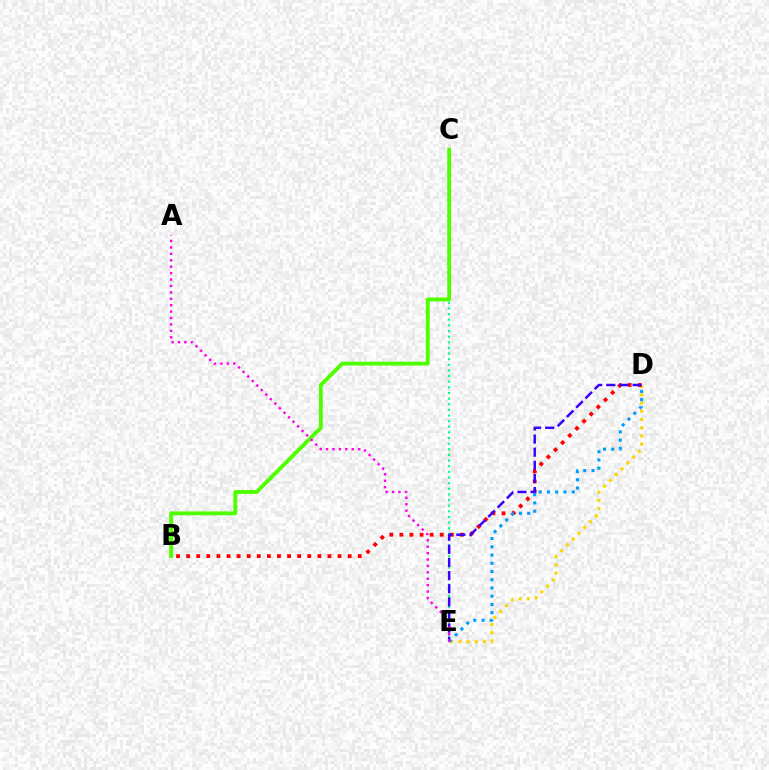{('D', 'E'): [{'color': '#ffd500', 'line_style': 'dotted', 'thickness': 2.23}, {'color': '#3700ff', 'line_style': 'dashed', 'thickness': 1.78}, {'color': '#009eff', 'line_style': 'dotted', 'thickness': 2.24}], ('C', 'E'): [{'color': '#00ff86', 'line_style': 'dotted', 'thickness': 1.53}], ('B', 'D'): [{'color': '#ff0000', 'line_style': 'dotted', 'thickness': 2.74}], ('B', 'C'): [{'color': '#4fff00', 'line_style': 'solid', 'thickness': 2.77}], ('A', 'E'): [{'color': '#ff00ed', 'line_style': 'dotted', 'thickness': 1.74}]}